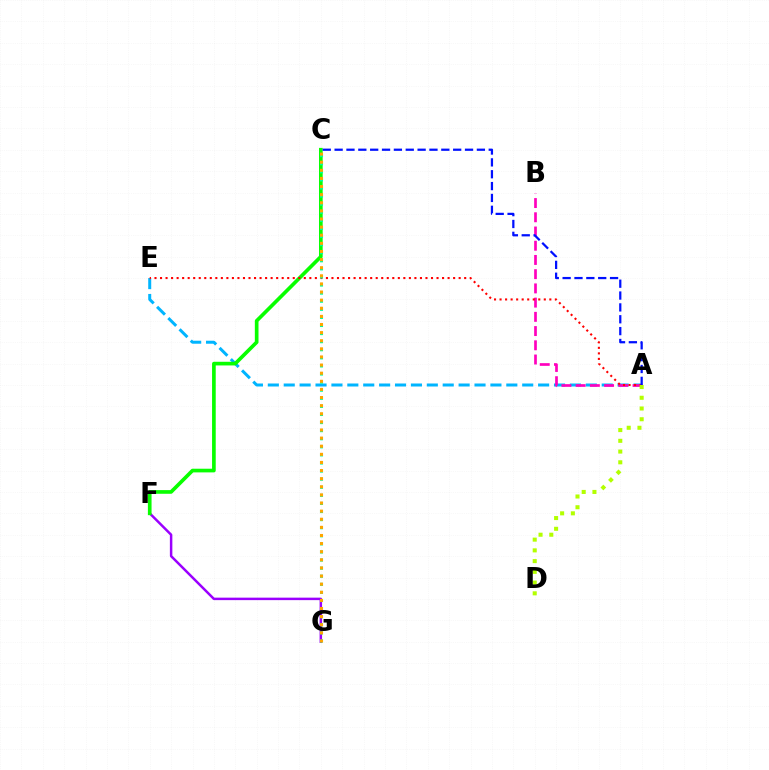{('A', 'E'): [{'color': '#00b5ff', 'line_style': 'dashed', 'thickness': 2.16}, {'color': '#ff0000', 'line_style': 'dotted', 'thickness': 1.5}], ('A', 'B'): [{'color': '#ff00bd', 'line_style': 'dashed', 'thickness': 1.93}], ('F', 'G'): [{'color': '#9b00ff', 'line_style': 'solid', 'thickness': 1.79}], ('C', 'F'): [{'color': '#08ff00', 'line_style': 'solid', 'thickness': 2.64}], ('A', 'D'): [{'color': '#b3ff00', 'line_style': 'dotted', 'thickness': 2.92}], ('A', 'C'): [{'color': '#0010ff', 'line_style': 'dashed', 'thickness': 1.61}], ('C', 'G'): [{'color': '#00ff9d', 'line_style': 'dotted', 'thickness': 2.2}, {'color': '#ffa500', 'line_style': 'dotted', 'thickness': 2.2}]}